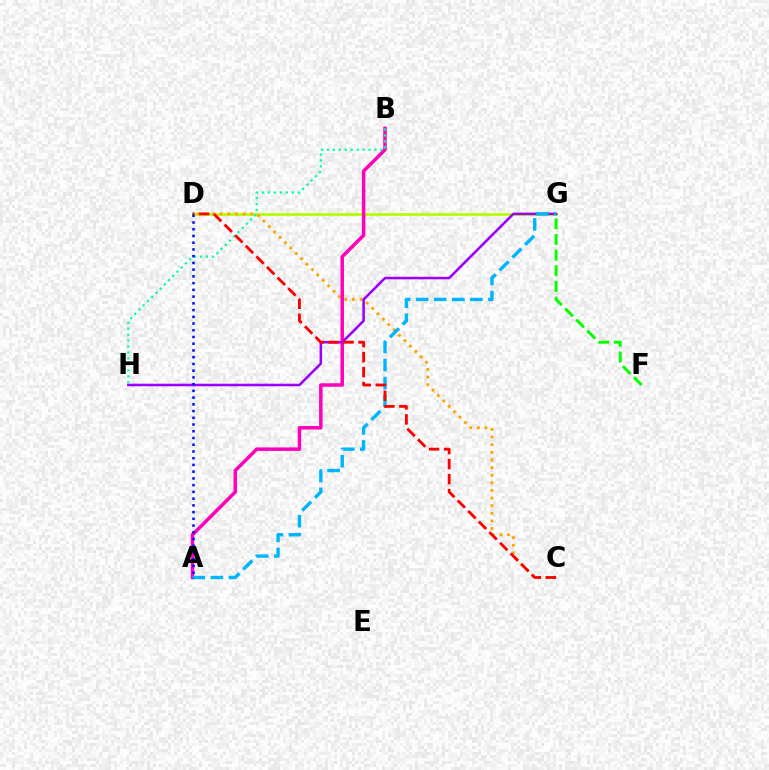{('D', 'G'): [{'color': '#b3ff00', 'line_style': 'solid', 'thickness': 1.99}], ('C', 'D'): [{'color': '#ffa500', 'line_style': 'dotted', 'thickness': 2.07}, {'color': '#ff0000', 'line_style': 'dashed', 'thickness': 2.04}], ('F', 'G'): [{'color': '#08ff00', 'line_style': 'dashed', 'thickness': 2.13}], ('A', 'B'): [{'color': '#ff00bd', 'line_style': 'solid', 'thickness': 2.52}], ('G', 'H'): [{'color': '#9b00ff', 'line_style': 'solid', 'thickness': 1.83}], ('B', 'H'): [{'color': '#00ff9d', 'line_style': 'dotted', 'thickness': 1.62}], ('A', 'G'): [{'color': '#00b5ff', 'line_style': 'dashed', 'thickness': 2.45}], ('A', 'D'): [{'color': '#0010ff', 'line_style': 'dotted', 'thickness': 1.83}]}